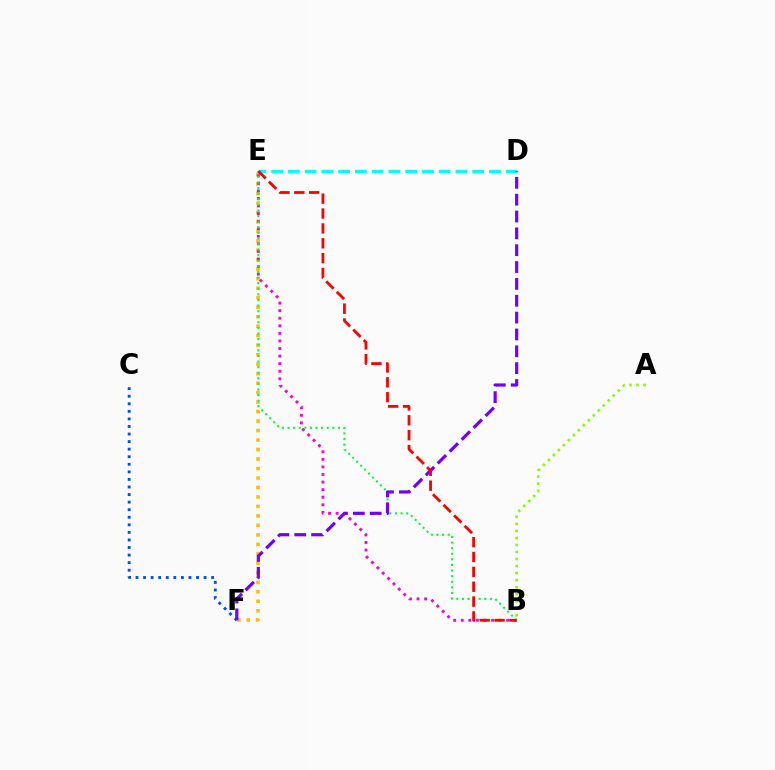{('C', 'F'): [{'color': '#004bff', 'line_style': 'dotted', 'thickness': 2.06}], ('E', 'F'): [{'color': '#ffbd00', 'line_style': 'dotted', 'thickness': 2.58}], ('B', 'E'): [{'color': '#ff00cf', 'line_style': 'dotted', 'thickness': 2.06}, {'color': '#00ff39', 'line_style': 'dotted', 'thickness': 1.52}, {'color': '#ff0000', 'line_style': 'dashed', 'thickness': 2.02}], ('D', 'E'): [{'color': '#00fff6', 'line_style': 'dashed', 'thickness': 2.28}], ('A', 'B'): [{'color': '#84ff00', 'line_style': 'dotted', 'thickness': 1.91}], ('D', 'F'): [{'color': '#7200ff', 'line_style': 'dashed', 'thickness': 2.29}]}